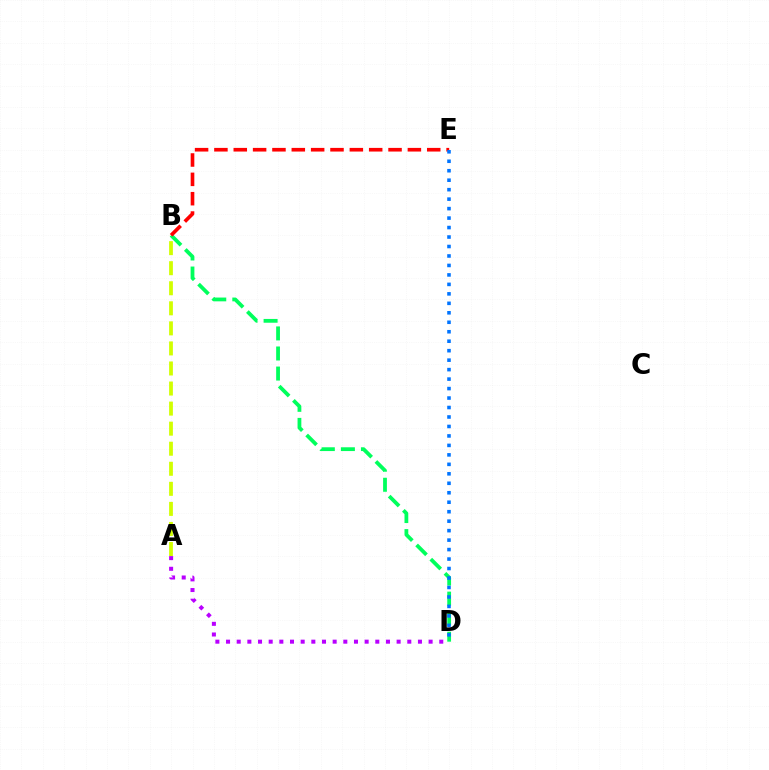{('B', 'D'): [{'color': '#00ff5c', 'line_style': 'dashed', 'thickness': 2.73}], ('A', 'B'): [{'color': '#d1ff00', 'line_style': 'dashed', 'thickness': 2.72}], ('A', 'D'): [{'color': '#b900ff', 'line_style': 'dotted', 'thickness': 2.9}], ('B', 'E'): [{'color': '#ff0000', 'line_style': 'dashed', 'thickness': 2.63}], ('D', 'E'): [{'color': '#0074ff', 'line_style': 'dotted', 'thickness': 2.57}]}